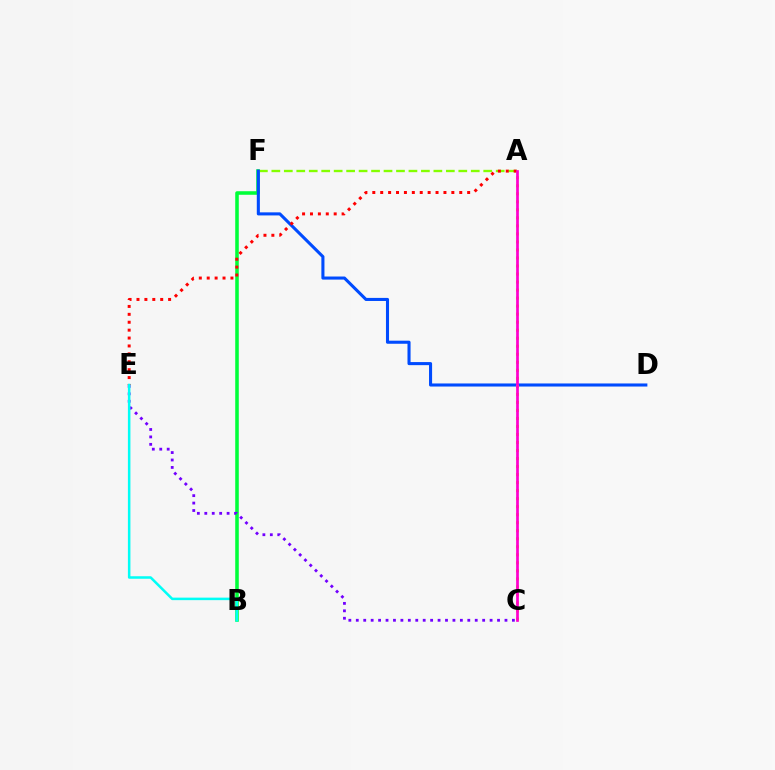{('B', 'F'): [{'color': '#00ff39', 'line_style': 'solid', 'thickness': 2.56}], ('A', 'F'): [{'color': '#84ff00', 'line_style': 'dashed', 'thickness': 1.69}], ('C', 'E'): [{'color': '#7200ff', 'line_style': 'dotted', 'thickness': 2.02}], ('D', 'F'): [{'color': '#004bff', 'line_style': 'solid', 'thickness': 2.21}], ('A', 'E'): [{'color': '#ff0000', 'line_style': 'dotted', 'thickness': 2.15}], ('A', 'C'): [{'color': '#ffbd00', 'line_style': 'dotted', 'thickness': 2.18}, {'color': '#ff00cf', 'line_style': 'solid', 'thickness': 1.96}], ('B', 'E'): [{'color': '#00fff6', 'line_style': 'solid', 'thickness': 1.82}]}